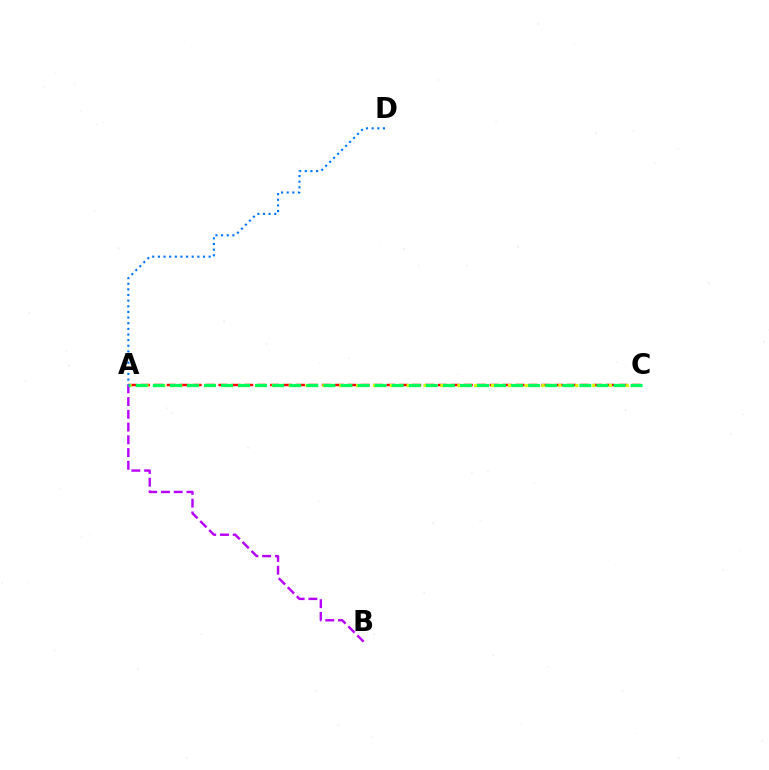{('A', 'C'): [{'color': '#ff0000', 'line_style': 'dashed', 'thickness': 1.75}, {'color': '#d1ff00', 'line_style': 'dotted', 'thickness': 2.29}, {'color': '#00ff5c', 'line_style': 'dashed', 'thickness': 2.32}], ('A', 'B'): [{'color': '#b900ff', 'line_style': 'dashed', 'thickness': 1.73}], ('A', 'D'): [{'color': '#0074ff', 'line_style': 'dotted', 'thickness': 1.53}]}